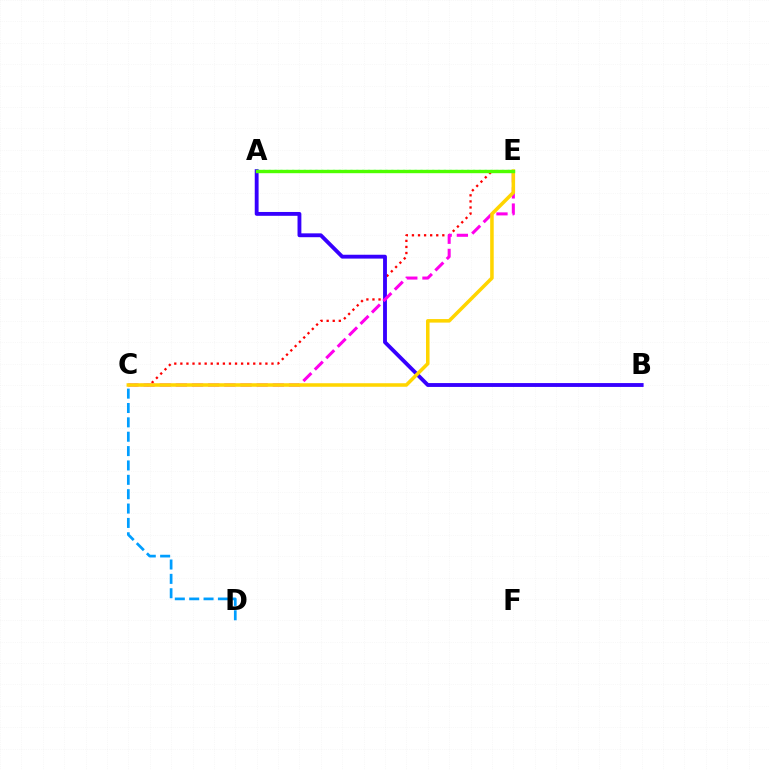{('C', 'E'): [{'color': '#ff0000', 'line_style': 'dotted', 'thickness': 1.65}, {'color': '#ff00ed', 'line_style': 'dashed', 'thickness': 2.2}, {'color': '#ffd500', 'line_style': 'solid', 'thickness': 2.55}], ('A', 'B'): [{'color': '#3700ff', 'line_style': 'solid', 'thickness': 2.77}], ('A', 'E'): [{'color': '#00ff86', 'line_style': 'dotted', 'thickness': 1.59}, {'color': '#4fff00', 'line_style': 'solid', 'thickness': 2.44}], ('C', 'D'): [{'color': '#009eff', 'line_style': 'dashed', 'thickness': 1.95}]}